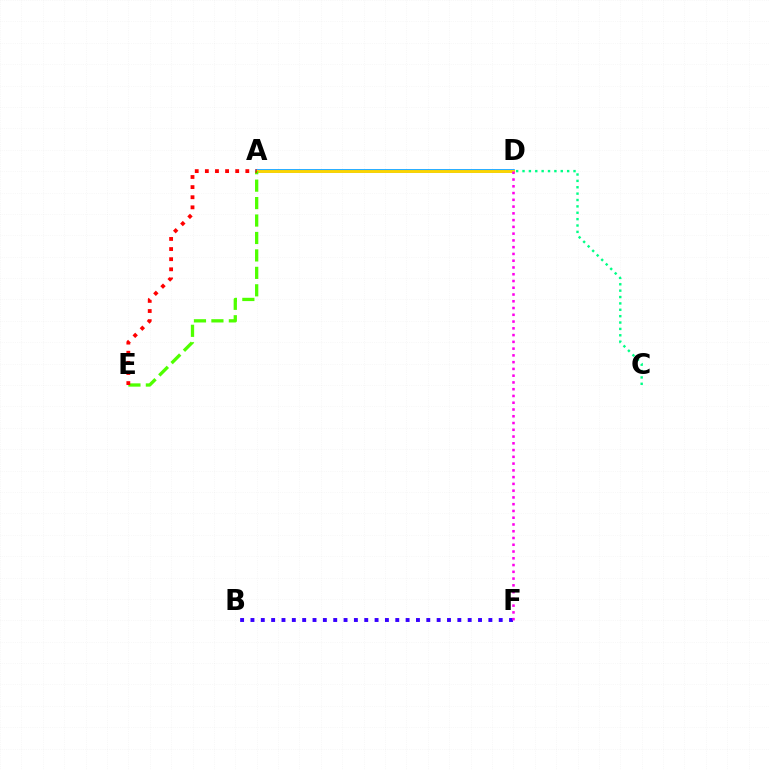{('A', 'D'): [{'color': '#009eff', 'line_style': 'solid', 'thickness': 2.63}, {'color': '#ffd500', 'line_style': 'solid', 'thickness': 2.08}], ('C', 'D'): [{'color': '#00ff86', 'line_style': 'dotted', 'thickness': 1.73}], ('A', 'E'): [{'color': '#4fff00', 'line_style': 'dashed', 'thickness': 2.37}, {'color': '#ff0000', 'line_style': 'dotted', 'thickness': 2.75}], ('B', 'F'): [{'color': '#3700ff', 'line_style': 'dotted', 'thickness': 2.81}], ('D', 'F'): [{'color': '#ff00ed', 'line_style': 'dotted', 'thickness': 1.84}]}